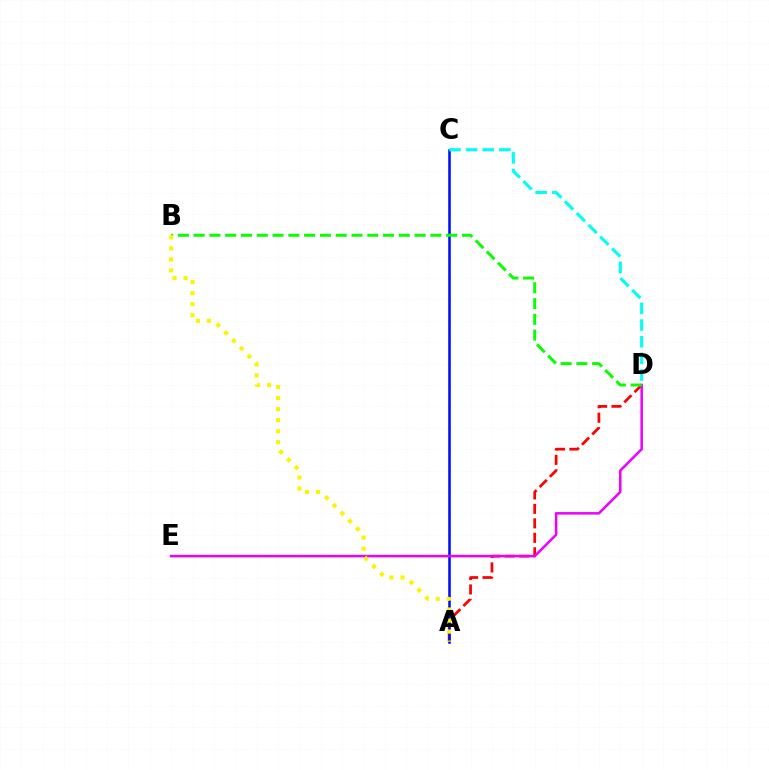{('A', 'D'): [{'color': '#ff0000', 'line_style': 'dashed', 'thickness': 1.97}], ('A', 'C'): [{'color': '#0010ff', 'line_style': 'solid', 'thickness': 1.86}], ('C', 'D'): [{'color': '#00fff6', 'line_style': 'dashed', 'thickness': 2.26}], ('D', 'E'): [{'color': '#ee00ff', 'line_style': 'solid', 'thickness': 1.81}], ('B', 'D'): [{'color': '#08ff00', 'line_style': 'dashed', 'thickness': 2.14}], ('A', 'B'): [{'color': '#fcf500', 'line_style': 'dotted', 'thickness': 3.0}]}